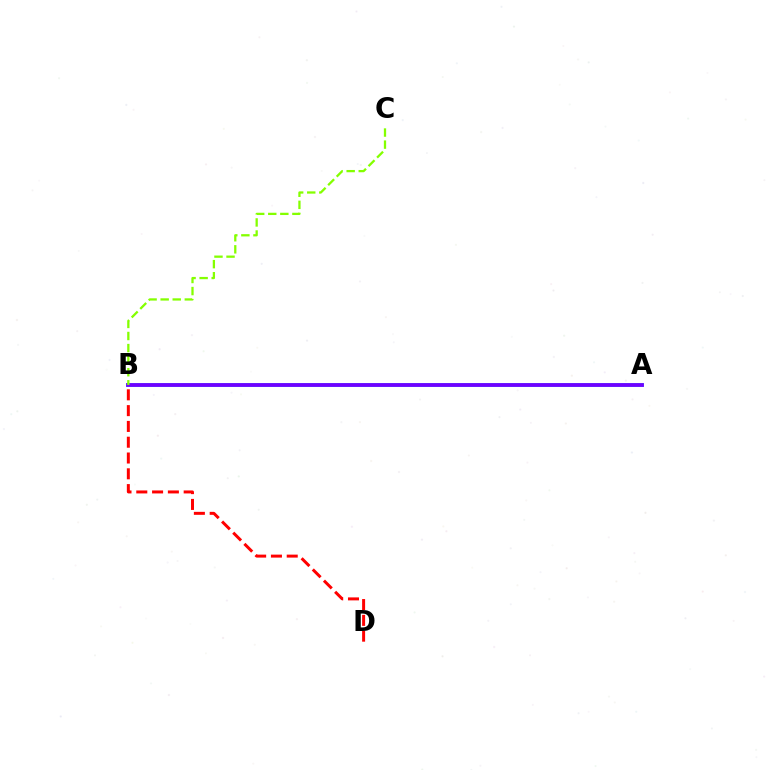{('B', 'D'): [{'color': '#ff0000', 'line_style': 'dashed', 'thickness': 2.15}], ('A', 'B'): [{'color': '#00fff6', 'line_style': 'solid', 'thickness': 2.75}, {'color': '#7200ff', 'line_style': 'solid', 'thickness': 2.73}], ('B', 'C'): [{'color': '#84ff00', 'line_style': 'dashed', 'thickness': 1.64}]}